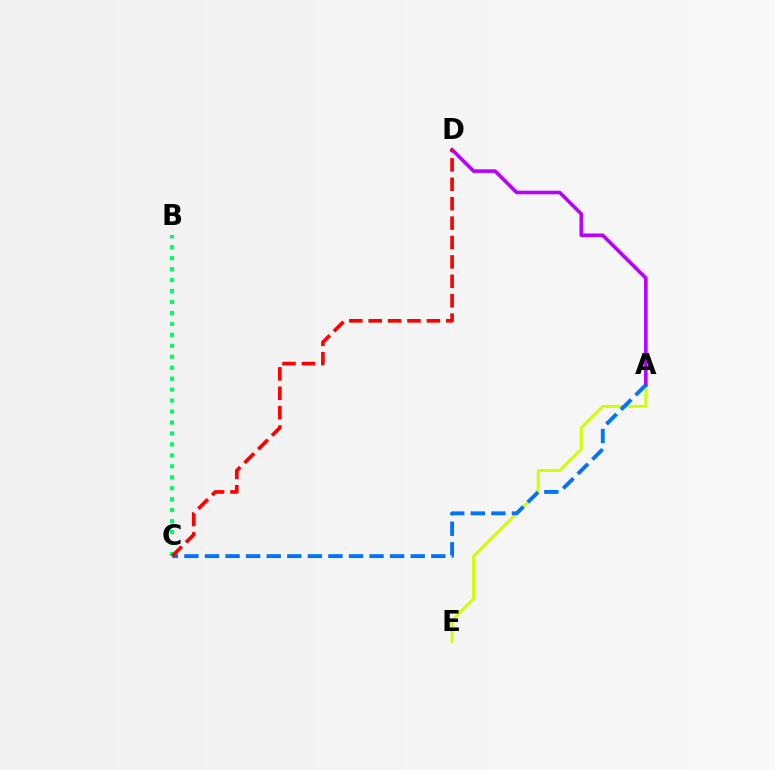{('A', 'E'): [{'color': '#d1ff00', 'line_style': 'solid', 'thickness': 2.11}], ('A', 'D'): [{'color': '#b900ff', 'line_style': 'solid', 'thickness': 2.6}], ('B', 'C'): [{'color': '#00ff5c', 'line_style': 'dotted', 'thickness': 2.98}], ('A', 'C'): [{'color': '#0074ff', 'line_style': 'dashed', 'thickness': 2.8}], ('C', 'D'): [{'color': '#ff0000', 'line_style': 'dashed', 'thickness': 2.64}]}